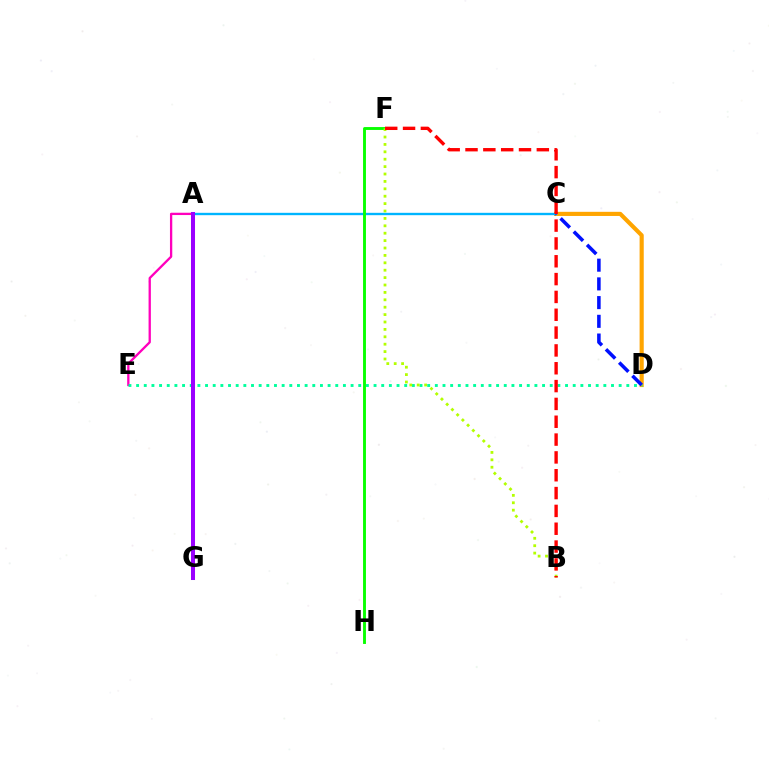{('A', 'E'): [{'color': '#ff00bd', 'line_style': 'solid', 'thickness': 1.66}], ('C', 'D'): [{'color': '#ffa500', 'line_style': 'solid', 'thickness': 2.98}, {'color': '#0010ff', 'line_style': 'dashed', 'thickness': 2.54}], ('D', 'E'): [{'color': '#00ff9d', 'line_style': 'dotted', 'thickness': 2.08}], ('A', 'C'): [{'color': '#00b5ff', 'line_style': 'solid', 'thickness': 1.7}], ('F', 'H'): [{'color': '#08ff00', 'line_style': 'solid', 'thickness': 2.08}], ('B', 'F'): [{'color': '#b3ff00', 'line_style': 'dotted', 'thickness': 2.01}, {'color': '#ff0000', 'line_style': 'dashed', 'thickness': 2.42}], ('A', 'G'): [{'color': '#9b00ff', 'line_style': 'solid', 'thickness': 2.9}]}